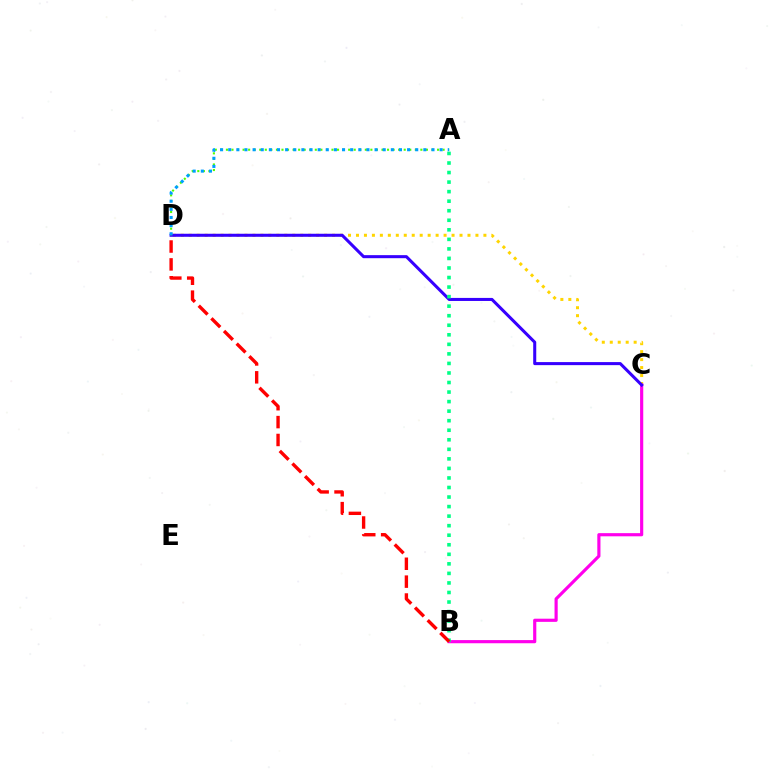{('C', 'D'): [{'color': '#ffd500', 'line_style': 'dotted', 'thickness': 2.16}, {'color': '#3700ff', 'line_style': 'solid', 'thickness': 2.2}], ('B', 'C'): [{'color': '#ff00ed', 'line_style': 'solid', 'thickness': 2.28}], ('A', 'D'): [{'color': '#4fff00', 'line_style': 'dotted', 'thickness': 1.51}, {'color': '#009eff', 'line_style': 'dotted', 'thickness': 2.21}], ('A', 'B'): [{'color': '#00ff86', 'line_style': 'dotted', 'thickness': 2.59}], ('B', 'D'): [{'color': '#ff0000', 'line_style': 'dashed', 'thickness': 2.43}]}